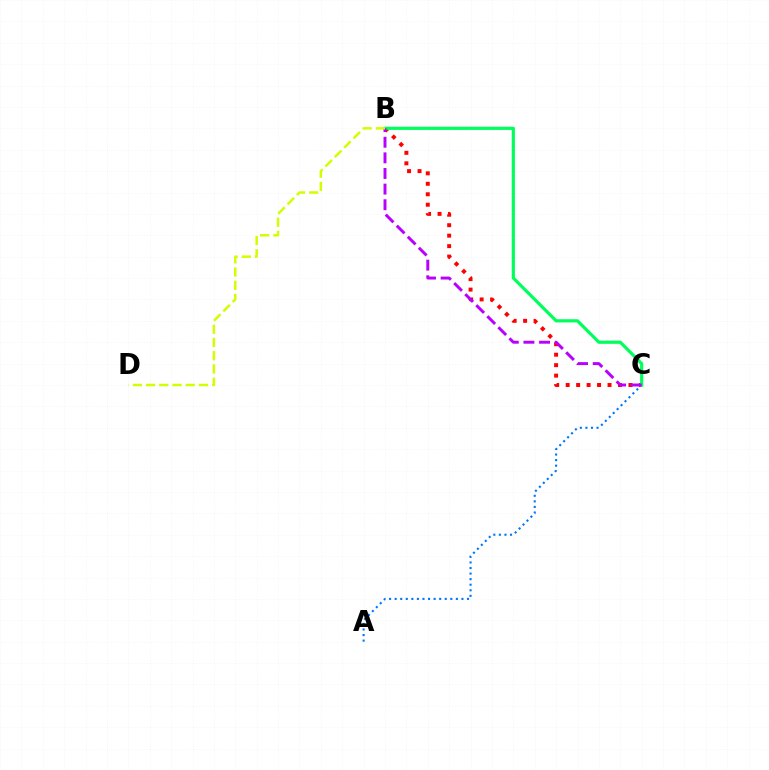{('A', 'C'): [{'color': '#0074ff', 'line_style': 'dotted', 'thickness': 1.51}], ('B', 'C'): [{'color': '#ff0000', 'line_style': 'dotted', 'thickness': 2.84}, {'color': '#00ff5c', 'line_style': 'solid', 'thickness': 2.3}, {'color': '#b900ff', 'line_style': 'dashed', 'thickness': 2.12}], ('B', 'D'): [{'color': '#d1ff00', 'line_style': 'dashed', 'thickness': 1.8}]}